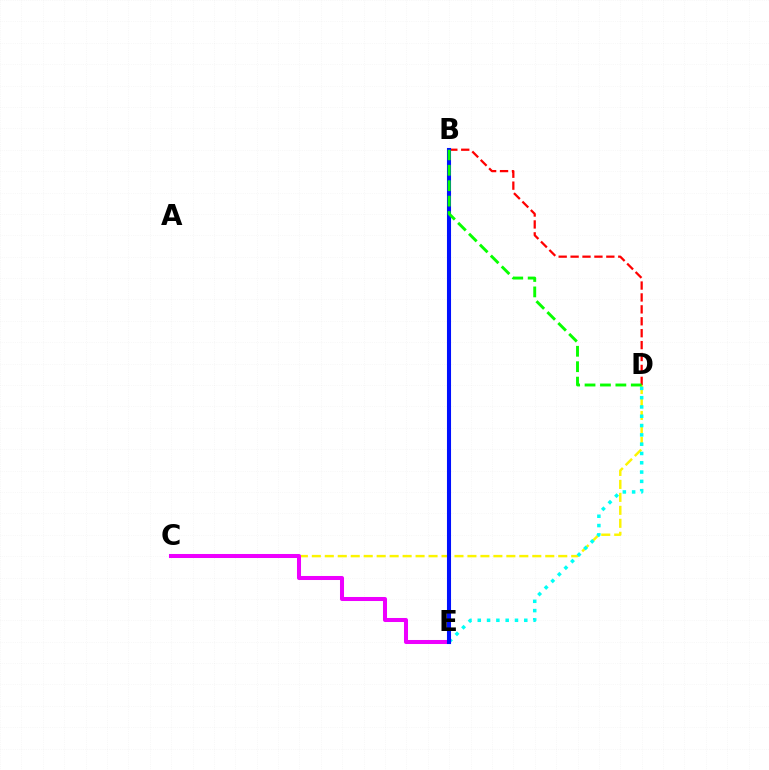{('C', 'D'): [{'color': '#fcf500', 'line_style': 'dashed', 'thickness': 1.76}], ('B', 'D'): [{'color': '#ff0000', 'line_style': 'dashed', 'thickness': 1.62}, {'color': '#08ff00', 'line_style': 'dashed', 'thickness': 2.09}], ('D', 'E'): [{'color': '#00fff6', 'line_style': 'dotted', 'thickness': 2.53}], ('C', 'E'): [{'color': '#ee00ff', 'line_style': 'solid', 'thickness': 2.9}], ('B', 'E'): [{'color': '#0010ff', 'line_style': 'solid', 'thickness': 2.93}]}